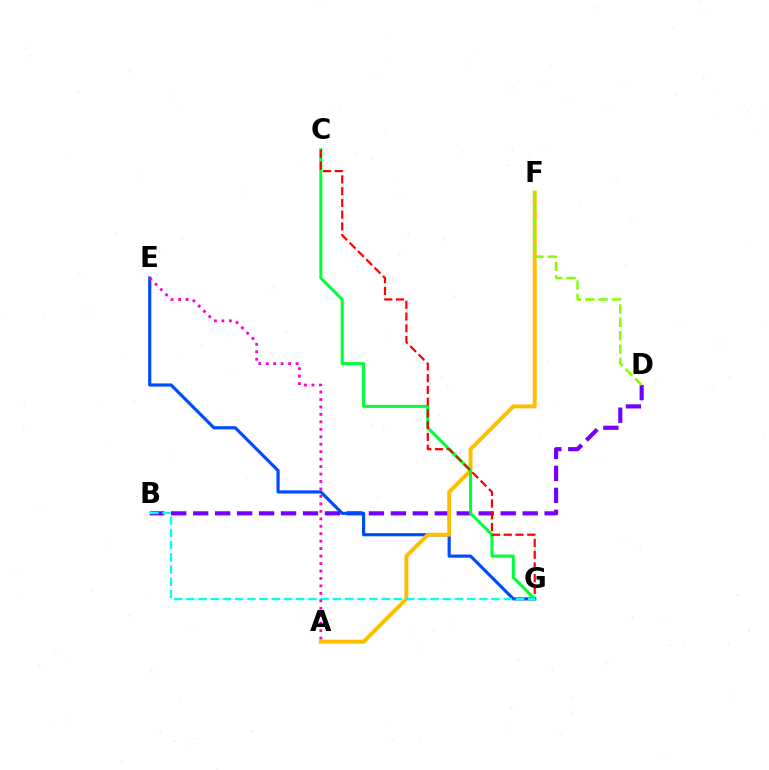{('B', 'D'): [{'color': '#7200ff', 'line_style': 'dashed', 'thickness': 2.98}], ('E', 'G'): [{'color': '#004bff', 'line_style': 'solid', 'thickness': 2.28}], ('A', 'F'): [{'color': '#ffbd00', 'line_style': 'solid', 'thickness': 2.83}], ('C', 'G'): [{'color': '#00ff39', 'line_style': 'solid', 'thickness': 2.19}, {'color': '#ff0000', 'line_style': 'dashed', 'thickness': 1.6}], ('D', 'F'): [{'color': '#84ff00', 'line_style': 'dashed', 'thickness': 1.82}], ('B', 'G'): [{'color': '#00fff6', 'line_style': 'dashed', 'thickness': 1.66}], ('A', 'E'): [{'color': '#ff00cf', 'line_style': 'dotted', 'thickness': 2.03}]}